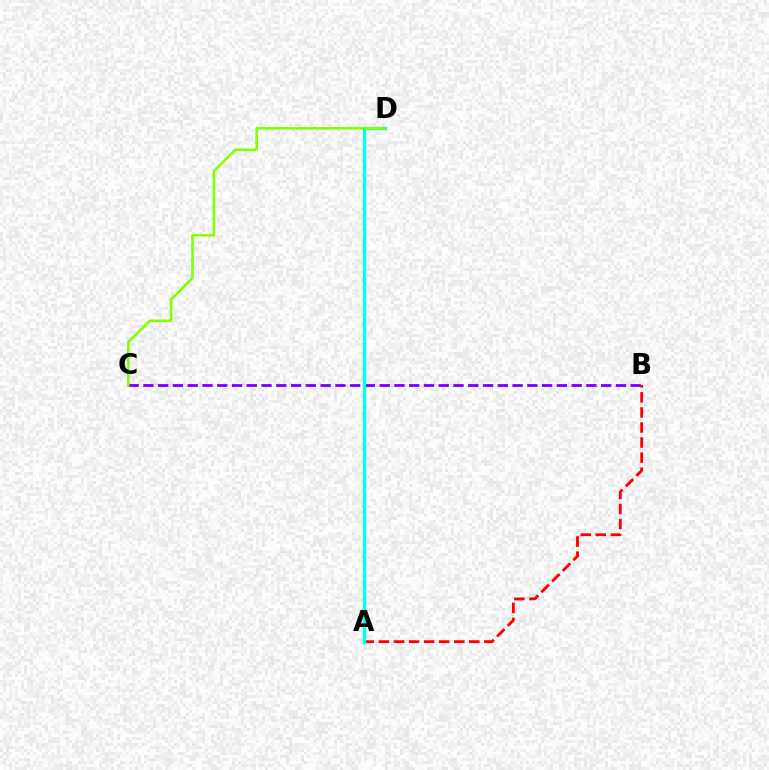{('B', 'C'): [{'color': '#7200ff', 'line_style': 'dashed', 'thickness': 2.01}], ('A', 'B'): [{'color': '#ff0000', 'line_style': 'dashed', 'thickness': 2.05}], ('A', 'D'): [{'color': '#00fff6', 'line_style': 'solid', 'thickness': 2.41}], ('C', 'D'): [{'color': '#84ff00', 'line_style': 'solid', 'thickness': 1.86}]}